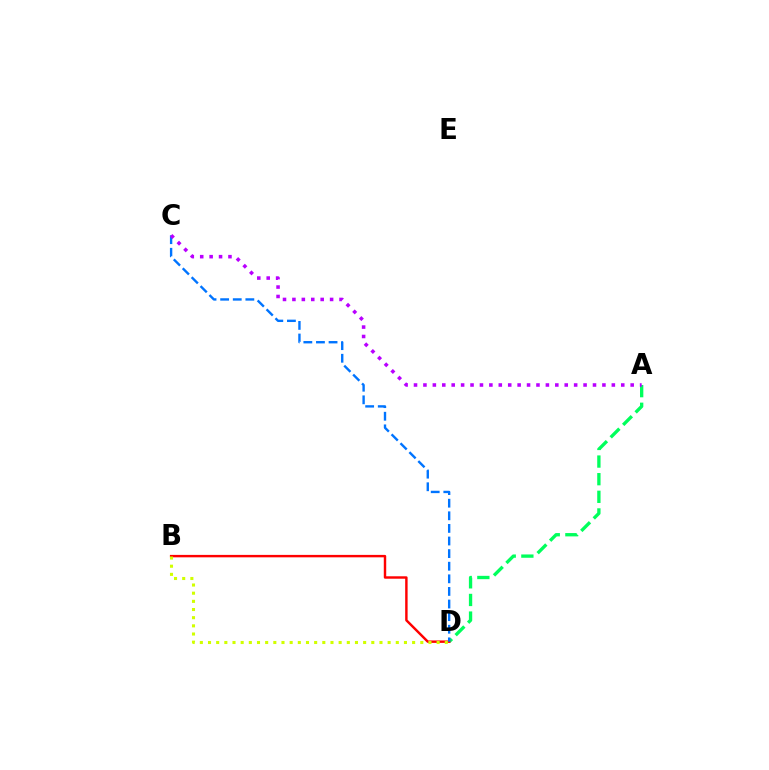{('A', 'D'): [{'color': '#00ff5c', 'line_style': 'dashed', 'thickness': 2.39}], ('B', 'D'): [{'color': '#ff0000', 'line_style': 'solid', 'thickness': 1.75}, {'color': '#d1ff00', 'line_style': 'dotted', 'thickness': 2.22}], ('C', 'D'): [{'color': '#0074ff', 'line_style': 'dashed', 'thickness': 1.71}], ('A', 'C'): [{'color': '#b900ff', 'line_style': 'dotted', 'thickness': 2.56}]}